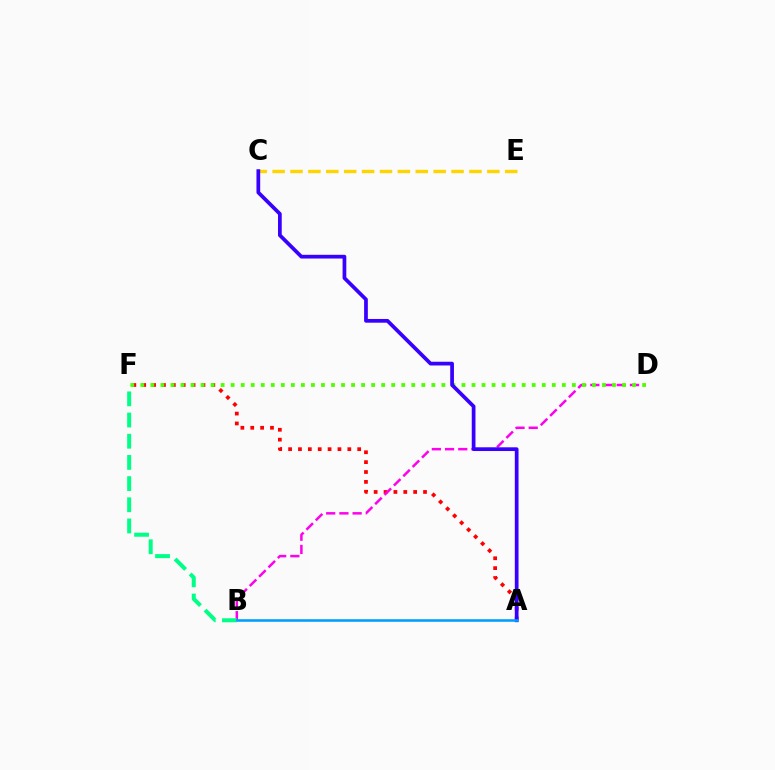{('A', 'F'): [{'color': '#ff0000', 'line_style': 'dotted', 'thickness': 2.68}], ('B', 'D'): [{'color': '#ff00ed', 'line_style': 'dashed', 'thickness': 1.79}], ('C', 'E'): [{'color': '#ffd500', 'line_style': 'dashed', 'thickness': 2.43}], ('D', 'F'): [{'color': '#4fff00', 'line_style': 'dotted', 'thickness': 2.73}], ('B', 'F'): [{'color': '#00ff86', 'line_style': 'dashed', 'thickness': 2.88}], ('A', 'C'): [{'color': '#3700ff', 'line_style': 'solid', 'thickness': 2.68}], ('A', 'B'): [{'color': '#009eff', 'line_style': 'solid', 'thickness': 1.85}]}